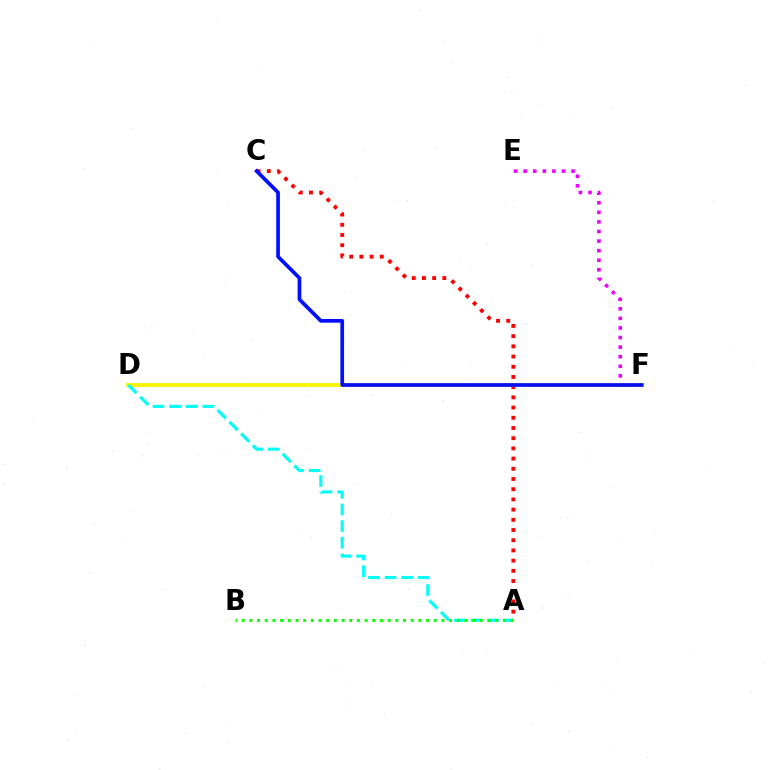{('A', 'C'): [{'color': '#ff0000', 'line_style': 'dotted', 'thickness': 2.77}], ('E', 'F'): [{'color': '#ee00ff', 'line_style': 'dotted', 'thickness': 2.6}], ('D', 'F'): [{'color': '#fcf500', 'line_style': 'solid', 'thickness': 2.77}], ('A', 'D'): [{'color': '#00fff6', 'line_style': 'dashed', 'thickness': 2.26}], ('A', 'B'): [{'color': '#08ff00', 'line_style': 'dotted', 'thickness': 2.09}], ('C', 'F'): [{'color': '#0010ff', 'line_style': 'solid', 'thickness': 2.67}]}